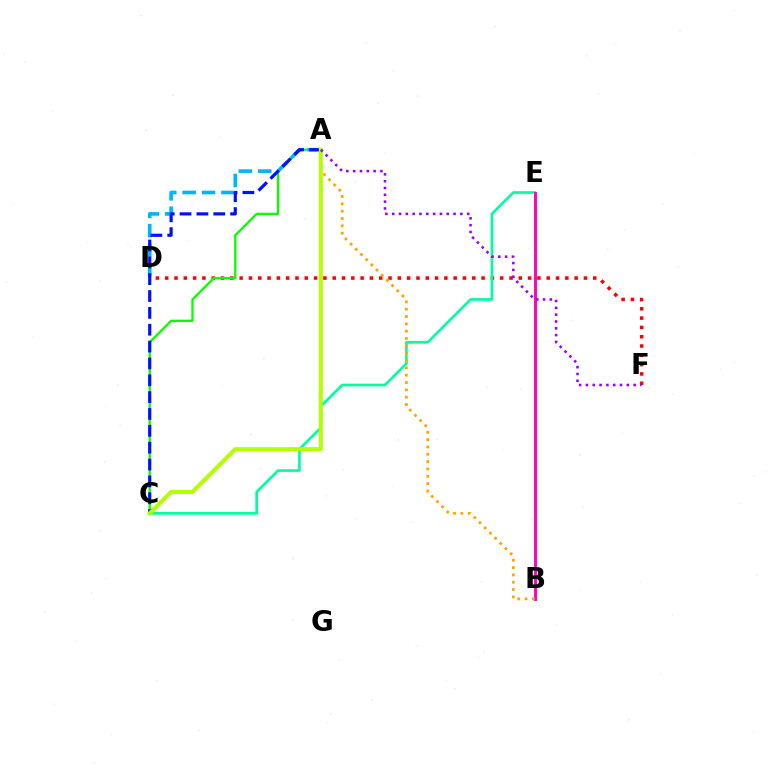{('D', 'F'): [{'color': '#ff0000', 'line_style': 'dotted', 'thickness': 2.53}], ('C', 'E'): [{'color': '#00ff9d', 'line_style': 'solid', 'thickness': 1.92}], ('A', 'C'): [{'color': '#08ff00', 'line_style': 'solid', 'thickness': 1.67}, {'color': '#0010ff', 'line_style': 'dashed', 'thickness': 2.29}, {'color': '#b3ff00', 'line_style': 'solid', 'thickness': 2.91}], ('A', 'D'): [{'color': '#00b5ff', 'line_style': 'dashed', 'thickness': 2.63}], ('B', 'E'): [{'color': '#ff00bd', 'line_style': 'solid', 'thickness': 2.09}], ('A', 'B'): [{'color': '#ffa500', 'line_style': 'dotted', 'thickness': 1.99}], ('A', 'F'): [{'color': '#9b00ff', 'line_style': 'dotted', 'thickness': 1.85}]}